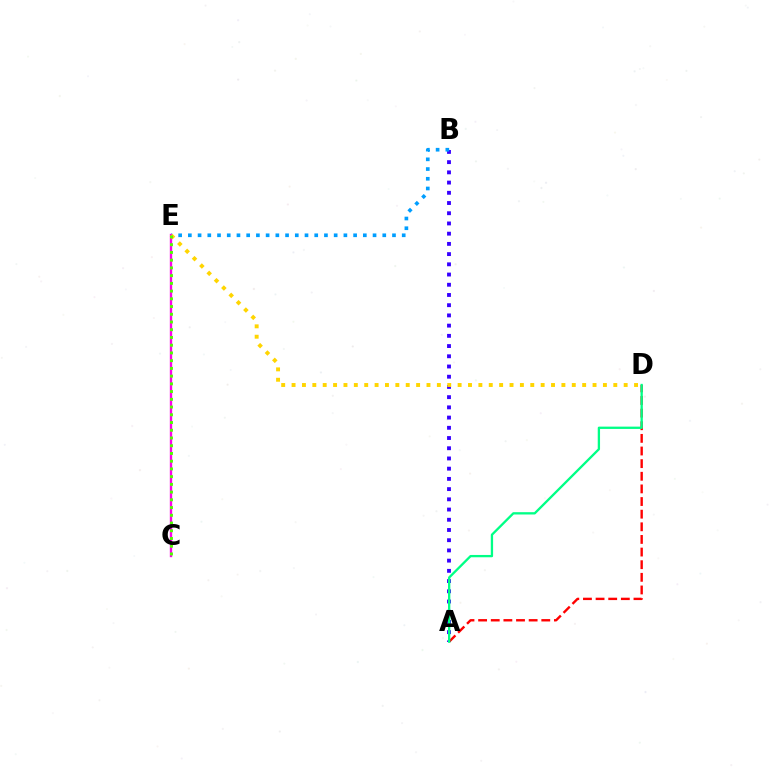{('A', 'B'): [{'color': '#3700ff', 'line_style': 'dotted', 'thickness': 2.78}], ('B', 'E'): [{'color': '#009eff', 'line_style': 'dotted', 'thickness': 2.64}], ('A', 'D'): [{'color': '#ff0000', 'line_style': 'dashed', 'thickness': 1.72}, {'color': '#00ff86', 'line_style': 'solid', 'thickness': 1.66}], ('C', 'E'): [{'color': '#ff00ed', 'line_style': 'solid', 'thickness': 1.7}, {'color': '#4fff00', 'line_style': 'dotted', 'thickness': 2.1}], ('D', 'E'): [{'color': '#ffd500', 'line_style': 'dotted', 'thickness': 2.82}]}